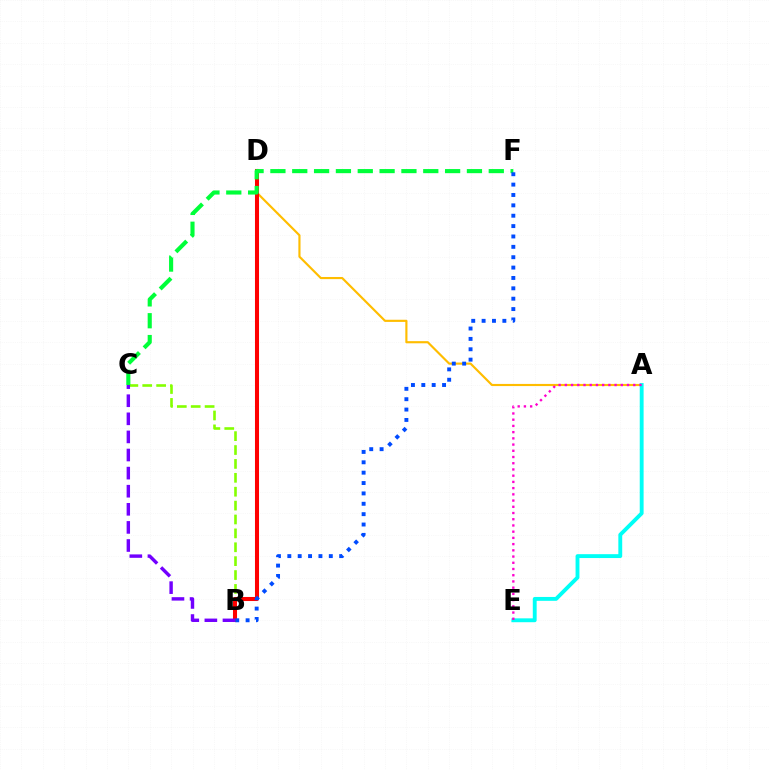{('A', 'D'): [{'color': '#ffbd00', 'line_style': 'solid', 'thickness': 1.55}], ('B', 'C'): [{'color': '#84ff00', 'line_style': 'dashed', 'thickness': 1.89}, {'color': '#7200ff', 'line_style': 'dashed', 'thickness': 2.46}], ('A', 'E'): [{'color': '#00fff6', 'line_style': 'solid', 'thickness': 2.78}, {'color': '#ff00cf', 'line_style': 'dotted', 'thickness': 1.69}], ('B', 'D'): [{'color': '#ff0000', 'line_style': 'solid', 'thickness': 2.92}], ('C', 'F'): [{'color': '#00ff39', 'line_style': 'dashed', 'thickness': 2.97}], ('B', 'F'): [{'color': '#004bff', 'line_style': 'dotted', 'thickness': 2.82}]}